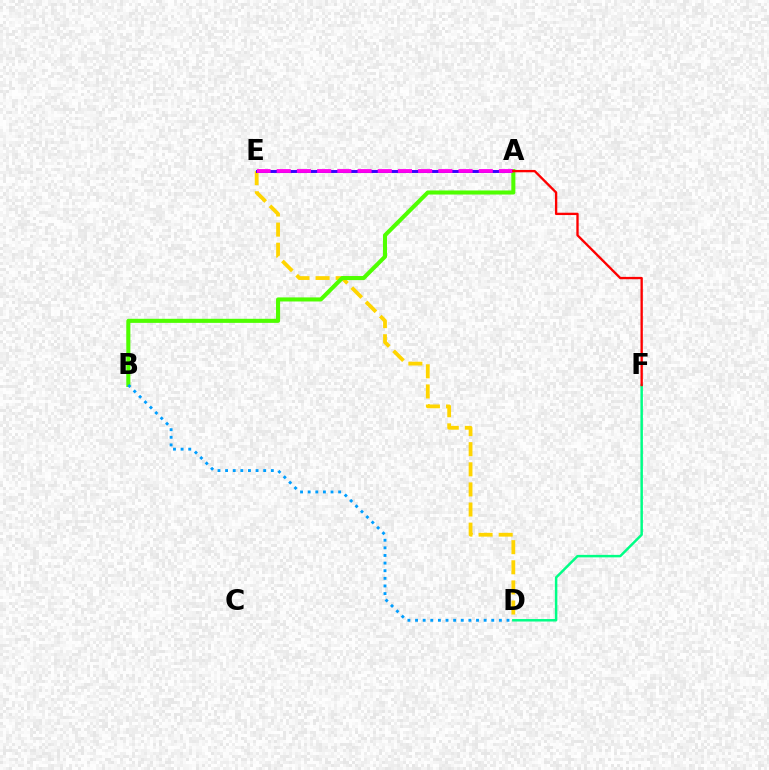{('D', 'E'): [{'color': '#ffd500', 'line_style': 'dashed', 'thickness': 2.73}], ('A', 'E'): [{'color': '#3700ff', 'line_style': 'solid', 'thickness': 2.11}, {'color': '#ff00ed', 'line_style': 'dashed', 'thickness': 2.74}], ('A', 'B'): [{'color': '#4fff00', 'line_style': 'solid', 'thickness': 2.93}], ('D', 'F'): [{'color': '#00ff86', 'line_style': 'solid', 'thickness': 1.78}], ('A', 'F'): [{'color': '#ff0000', 'line_style': 'solid', 'thickness': 1.68}], ('B', 'D'): [{'color': '#009eff', 'line_style': 'dotted', 'thickness': 2.07}]}